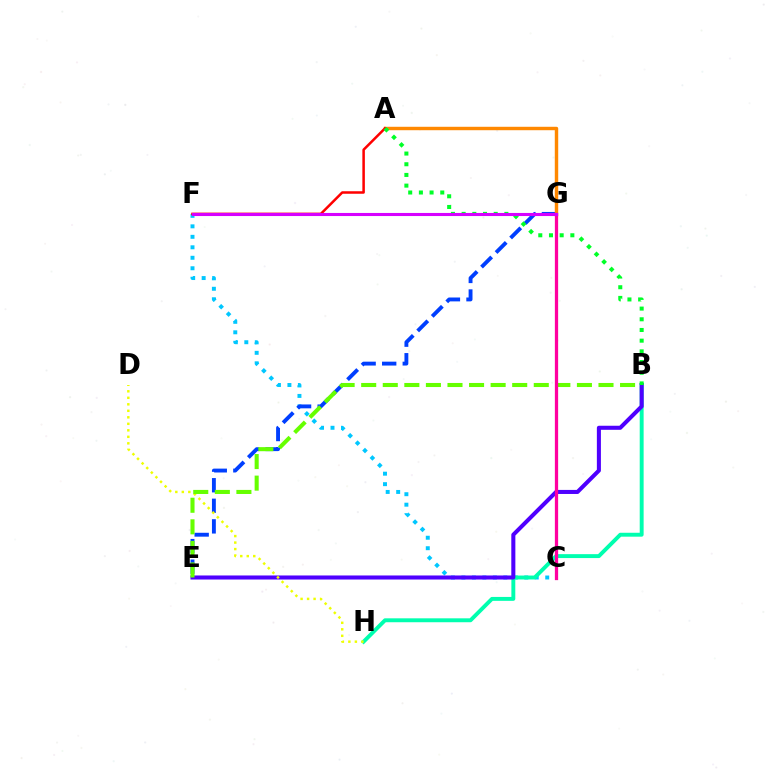{('C', 'F'): [{'color': '#00c7ff', 'line_style': 'dotted', 'thickness': 2.85}], ('E', 'G'): [{'color': '#003fff', 'line_style': 'dashed', 'thickness': 2.79}], ('B', 'H'): [{'color': '#00ffaf', 'line_style': 'solid', 'thickness': 2.82}], ('A', 'G'): [{'color': '#ff8800', 'line_style': 'solid', 'thickness': 2.47}], ('B', 'E'): [{'color': '#4f00ff', 'line_style': 'solid', 'thickness': 2.92}, {'color': '#66ff00', 'line_style': 'dashed', 'thickness': 2.93}], ('D', 'H'): [{'color': '#eeff00', 'line_style': 'dotted', 'thickness': 1.77}], ('A', 'F'): [{'color': '#ff0000', 'line_style': 'solid', 'thickness': 1.81}], ('A', 'B'): [{'color': '#00ff27', 'line_style': 'dotted', 'thickness': 2.9}], ('C', 'G'): [{'color': '#ff00a0', 'line_style': 'solid', 'thickness': 2.35}], ('F', 'G'): [{'color': '#d600ff', 'line_style': 'solid', 'thickness': 2.22}]}